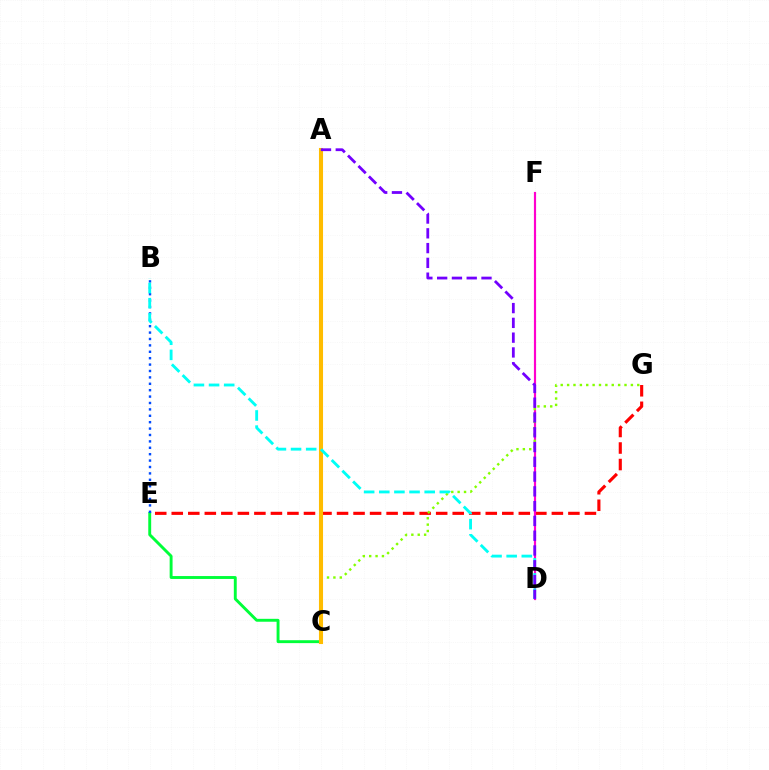{('E', 'G'): [{'color': '#ff0000', 'line_style': 'dashed', 'thickness': 2.25}], ('C', 'E'): [{'color': '#00ff39', 'line_style': 'solid', 'thickness': 2.09}], ('B', 'E'): [{'color': '#004bff', 'line_style': 'dotted', 'thickness': 1.74}], ('D', 'F'): [{'color': '#ff00cf', 'line_style': 'solid', 'thickness': 1.57}], ('C', 'G'): [{'color': '#84ff00', 'line_style': 'dotted', 'thickness': 1.73}], ('A', 'C'): [{'color': '#ffbd00', 'line_style': 'solid', 'thickness': 2.94}], ('B', 'D'): [{'color': '#00fff6', 'line_style': 'dashed', 'thickness': 2.06}], ('A', 'D'): [{'color': '#7200ff', 'line_style': 'dashed', 'thickness': 2.01}]}